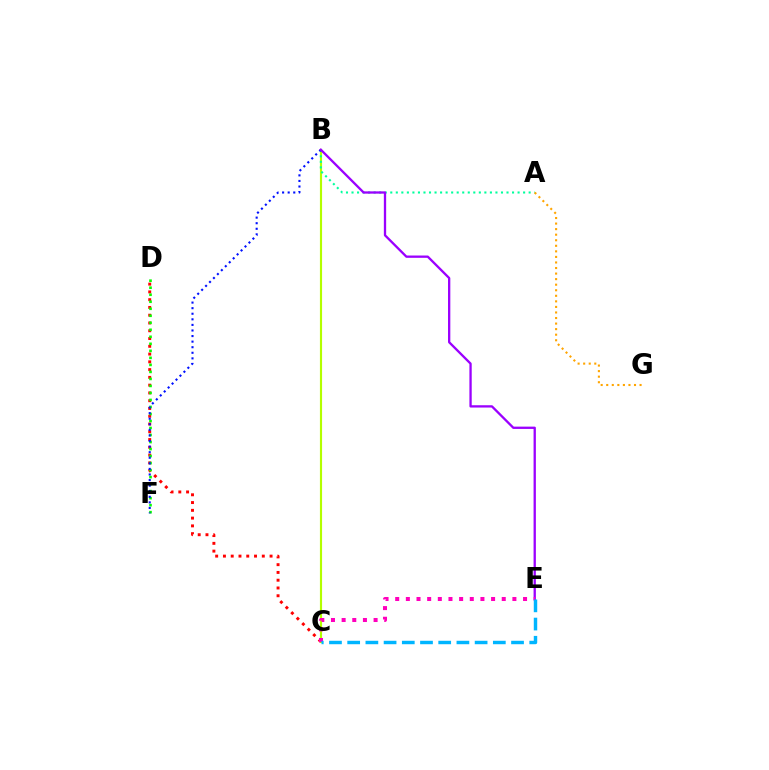{('B', 'C'): [{'color': '#b3ff00', 'line_style': 'solid', 'thickness': 1.55}], ('C', 'D'): [{'color': '#ff0000', 'line_style': 'dotted', 'thickness': 2.11}], ('D', 'F'): [{'color': '#08ff00', 'line_style': 'dotted', 'thickness': 1.91}], ('A', 'B'): [{'color': '#00ff9d', 'line_style': 'dotted', 'thickness': 1.5}], ('B', 'F'): [{'color': '#0010ff', 'line_style': 'dotted', 'thickness': 1.52}], ('B', 'E'): [{'color': '#9b00ff', 'line_style': 'solid', 'thickness': 1.66}], ('C', 'E'): [{'color': '#ff00bd', 'line_style': 'dotted', 'thickness': 2.89}, {'color': '#00b5ff', 'line_style': 'dashed', 'thickness': 2.47}], ('A', 'G'): [{'color': '#ffa500', 'line_style': 'dotted', 'thickness': 1.51}]}